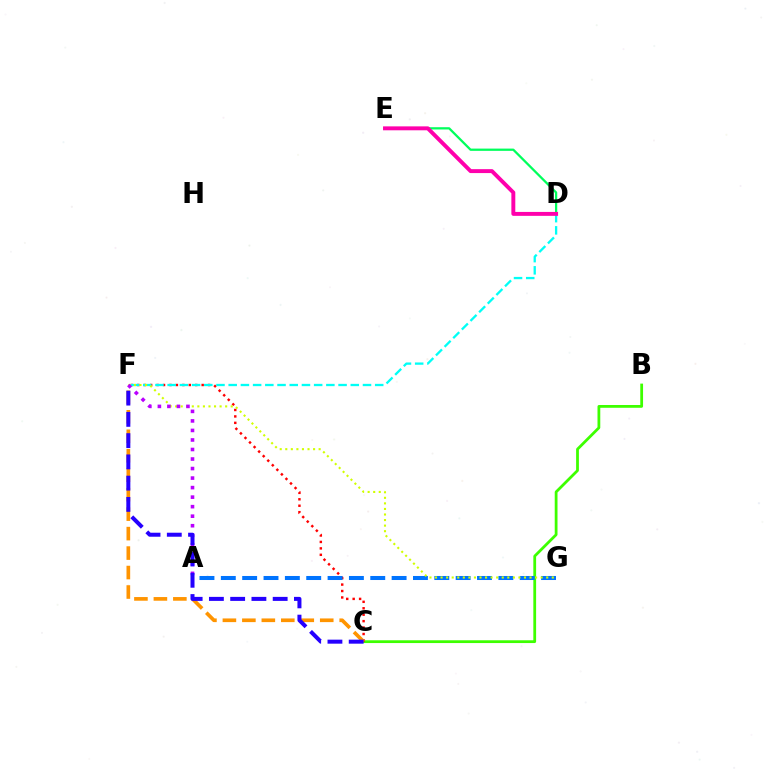{('D', 'E'): [{'color': '#00ff5c', 'line_style': 'solid', 'thickness': 1.63}, {'color': '#ff00ac', 'line_style': 'solid', 'thickness': 2.83}], ('B', 'C'): [{'color': '#3dff00', 'line_style': 'solid', 'thickness': 2.0}], ('C', 'F'): [{'color': '#ff0000', 'line_style': 'dotted', 'thickness': 1.75}, {'color': '#ff9400', 'line_style': 'dashed', 'thickness': 2.64}, {'color': '#2500ff', 'line_style': 'dashed', 'thickness': 2.89}], ('A', 'G'): [{'color': '#0074ff', 'line_style': 'dashed', 'thickness': 2.9}], ('D', 'F'): [{'color': '#00fff6', 'line_style': 'dashed', 'thickness': 1.66}], ('F', 'G'): [{'color': '#d1ff00', 'line_style': 'dotted', 'thickness': 1.51}], ('A', 'F'): [{'color': '#b900ff', 'line_style': 'dotted', 'thickness': 2.59}]}